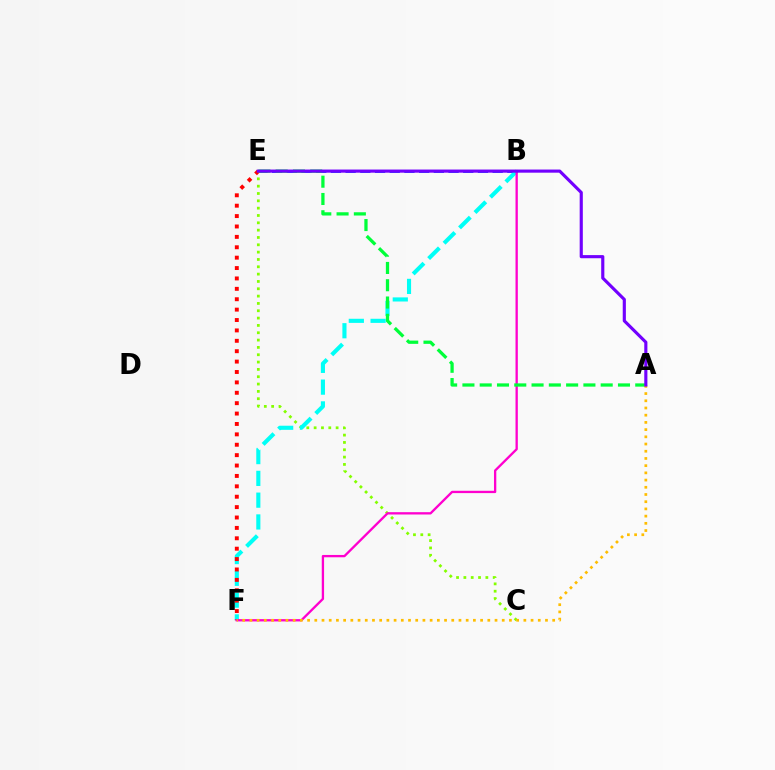{('B', 'E'): [{'color': '#004bff', 'line_style': 'dashed', 'thickness': 2.0}], ('C', 'E'): [{'color': '#84ff00', 'line_style': 'dotted', 'thickness': 1.99}], ('B', 'F'): [{'color': '#00fff6', 'line_style': 'dashed', 'thickness': 2.96}, {'color': '#ff00cf', 'line_style': 'solid', 'thickness': 1.67}], ('E', 'F'): [{'color': '#ff0000', 'line_style': 'dotted', 'thickness': 2.82}], ('A', 'E'): [{'color': '#00ff39', 'line_style': 'dashed', 'thickness': 2.35}, {'color': '#7200ff', 'line_style': 'solid', 'thickness': 2.26}], ('A', 'F'): [{'color': '#ffbd00', 'line_style': 'dotted', 'thickness': 1.96}]}